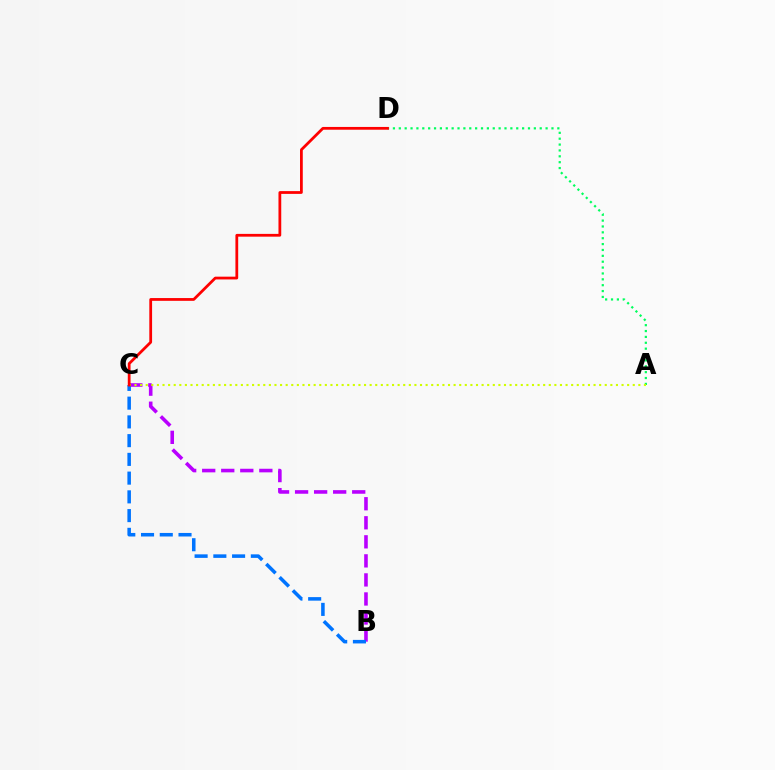{('B', 'C'): [{'color': '#b900ff', 'line_style': 'dashed', 'thickness': 2.59}, {'color': '#0074ff', 'line_style': 'dashed', 'thickness': 2.55}], ('A', 'D'): [{'color': '#00ff5c', 'line_style': 'dotted', 'thickness': 1.6}], ('A', 'C'): [{'color': '#d1ff00', 'line_style': 'dotted', 'thickness': 1.52}], ('C', 'D'): [{'color': '#ff0000', 'line_style': 'solid', 'thickness': 2.0}]}